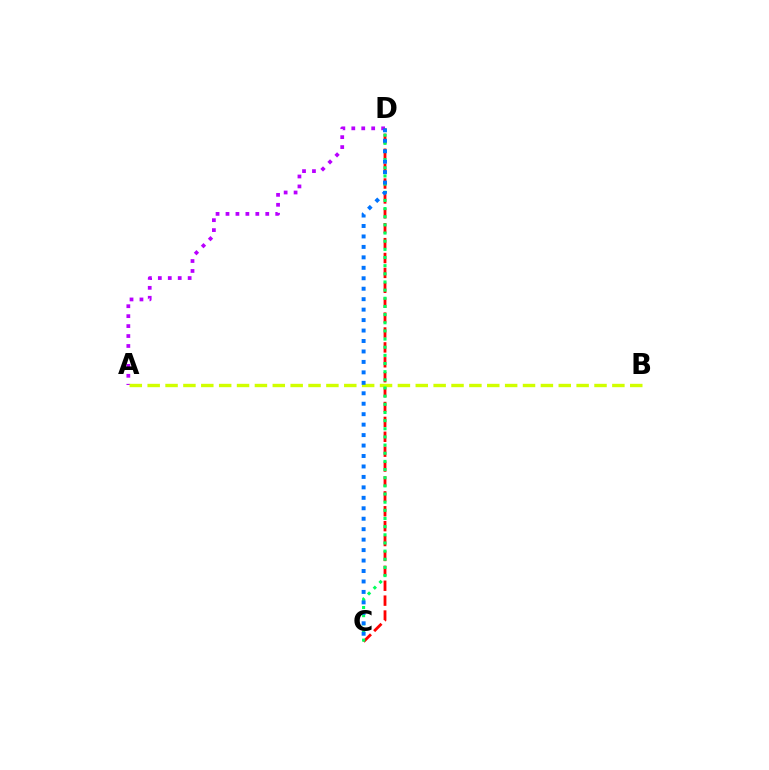{('A', 'D'): [{'color': '#b900ff', 'line_style': 'dotted', 'thickness': 2.7}], ('C', 'D'): [{'color': '#ff0000', 'line_style': 'dashed', 'thickness': 2.02}, {'color': '#00ff5c', 'line_style': 'dotted', 'thickness': 2.22}, {'color': '#0074ff', 'line_style': 'dotted', 'thickness': 2.84}], ('A', 'B'): [{'color': '#d1ff00', 'line_style': 'dashed', 'thickness': 2.43}]}